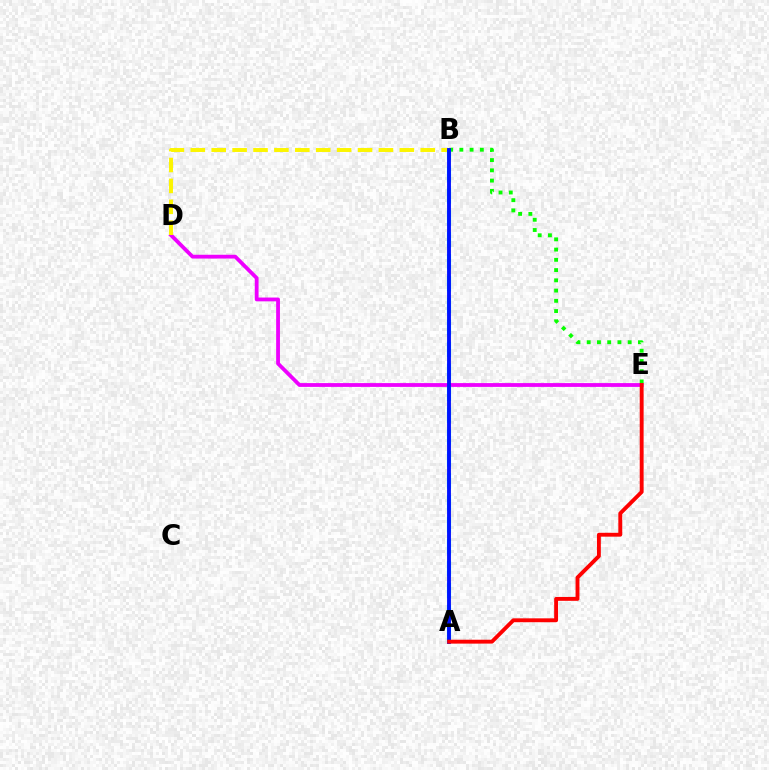{('D', 'E'): [{'color': '#ee00ff', 'line_style': 'solid', 'thickness': 2.74}], ('B', 'D'): [{'color': '#fcf500', 'line_style': 'dashed', 'thickness': 2.84}], ('B', 'E'): [{'color': '#08ff00', 'line_style': 'dotted', 'thickness': 2.78}], ('A', 'B'): [{'color': '#00fff6', 'line_style': 'dashed', 'thickness': 2.98}, {'color': '#0010ff', 'line_style': 'solid', 'thickness': 2.78}], ('A', 'E'): [{'color': '#ff0000', 'line_style': 'solid', 'thickness': 2.79}]}